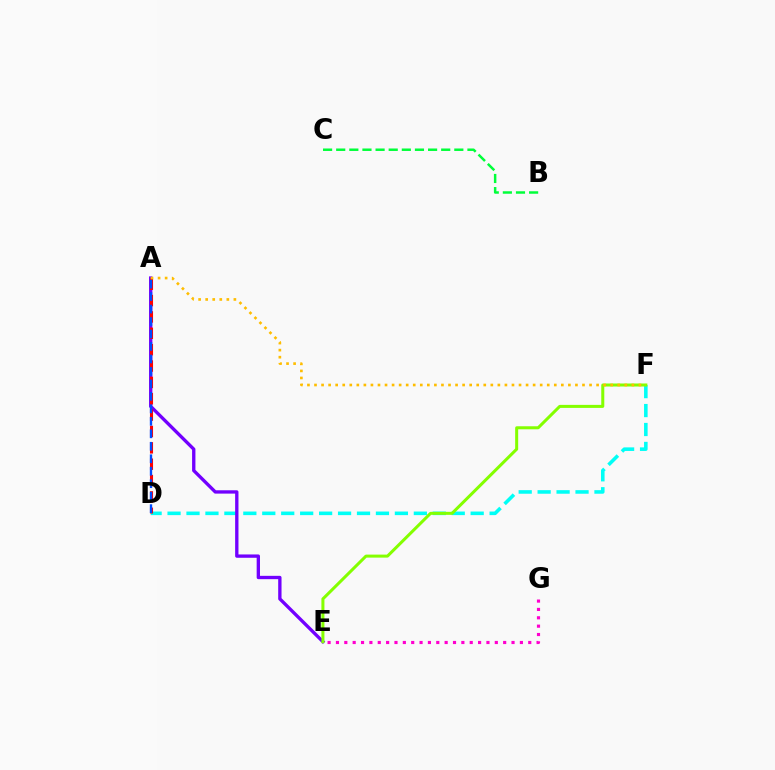{('D', 'F'): [{'color': '#00fff6', 'line_style': 'dashed', 'thickness': 2.57}], ('B', 'C'): [{'color': '#00ff39', 'line_style': 'dashed', 'thickness': 1.78}], ('A', 'E'): [{'color': '#7200ff', 'line_style': 'solid', 'thickness': 2.4}], ('E', 'F'): [{'color': '#84ff00', 'line_style': 'solid', 'thickness': 2.17}], ('A', 'D'): [{'color': '#ff0000', 'line_style': 'dashed', 'thickness': 2.22}, {'color': '#004bff', 'line_style': 'dashed', 'thickness': 1.69}], ('E', 'G'): [{'color': '#ff00cf', 'line_style': 'dotted', 'thickness': 2.27}], ('A', 'F'): [{'color': '#ffbd00', 'line_style': 'dotted', 'thickness': 1.92}]}